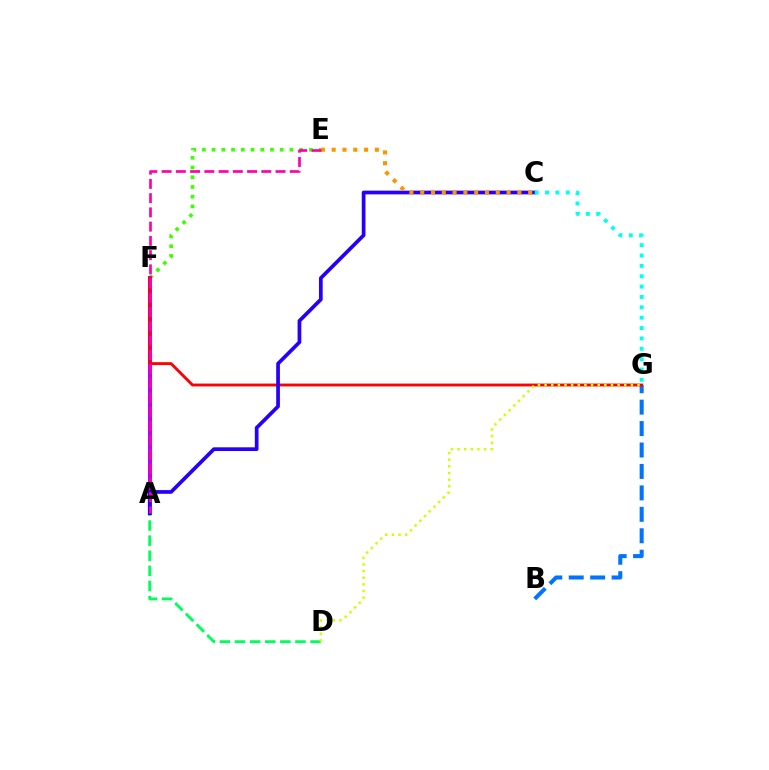{('B', 'G'): [{'color': '#0074ff', 'line_style': 'dashed', 'thickness': 2.91}], ('E', 'F'): [{'color': '#3dff00', 'line_style': 'dotted', 'thickness': 2.64}], ('A', 'F'): [{'color': '#b900ff', 'line_style': 'solid', 'thickness': 2.86}], ('F', 'G'): [{'color': '#ff0000', 'line_style': 'solid', 'thickness': 2.06}], ('A', 'D'): [{'color': '#00ff5c', 'line_style': 'dashed', 'thickness': 2.05}], ('A', 'C'): [{'color': '#2500ff', 'line_style': 'solid', 'thickness': 2.67}], ('C', 'G'): [{'color': '#00fff6', 'line_style': 'dotted', 'thickness': 2.82}], ('C', 'E'): [{'color': '#ff9400', 'line_style': 'dotted', 'thickness': 2.93}], ('D', 'G'): [{'color': '#d1ff00', 'line_style': 'dotted', 'thickness': 1.8}], ('A', 'E'): [{'color': '#ff00ac', 'line_style': 'dashed', 'thickness': 1.94}]}